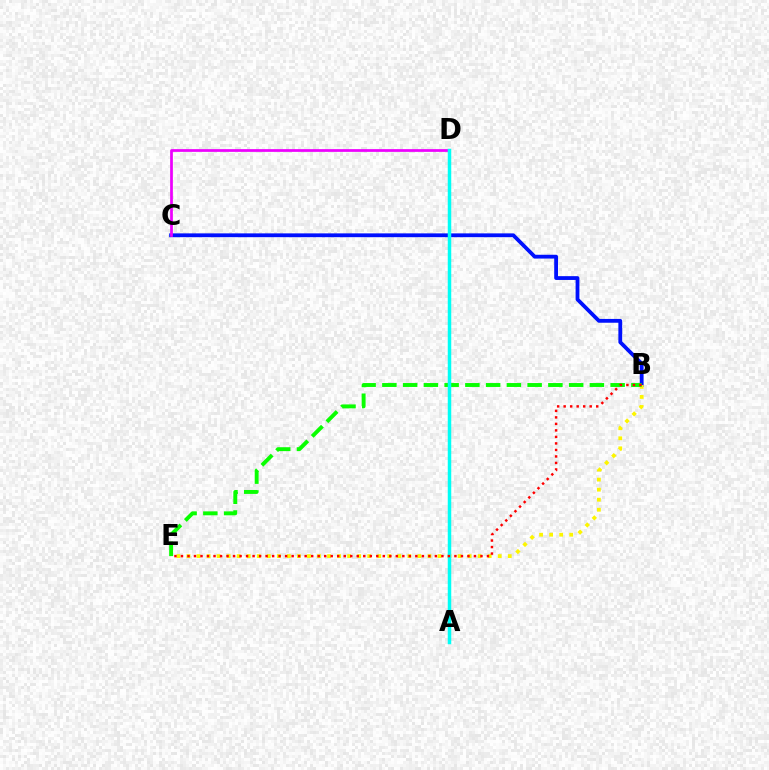{('B', 'C'): [{'color': '#0010ff', 'line_style': 'solid', 'thickness': 2.74}], ('B', 'E'): [{'color': '#fcf500', 'line_style': 'dotted', 'thickness': 2.73}, {'color': '#08ff00', 'line_style': 'dashed', 'thickness': 2.82}, {'color': '#ff0000', 'line_style': 'dotted', 'thickness': 1.77}], ('C', 'D'): [{'color': '#ee00ff', 'line_style': 'solid', 'thickness': 1.97}], ('A', 'D'): [{'color': '#00fff6', 'line_style': 'solid', 'thickness': 2.51}]}